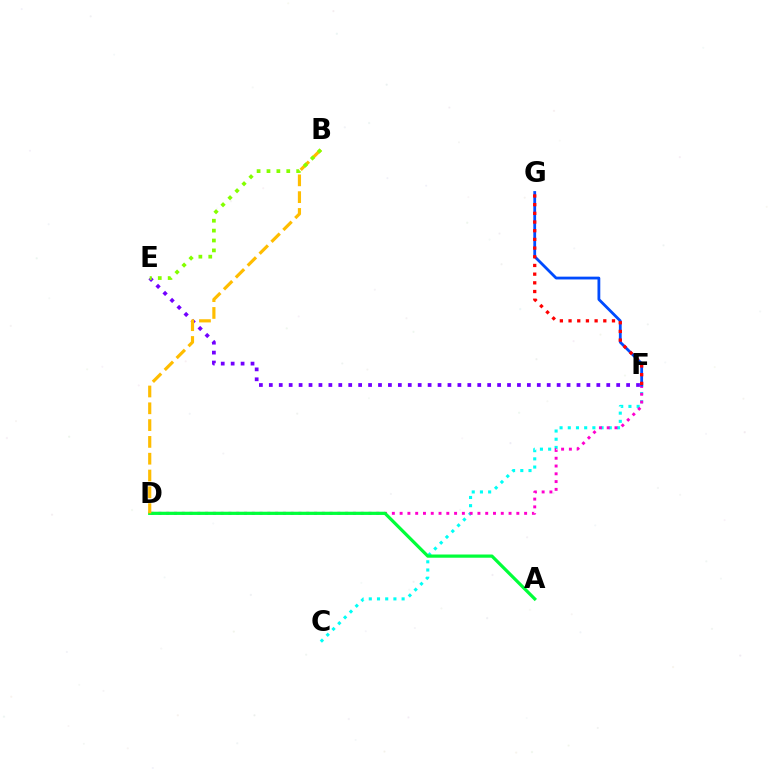{('C', 'F'): [{'color': '#00fff6', 'line_style': 'dotted', 'thickness': 2.23}], ('D', 'F'): [{'color': '#ff00cf', 'line_style': 'dotted', 'thickness': 2.11}], ('A', 'D'): [{'color': '#00ff39', 'line_style': 'solid', 'thickness': 2.31}], ('F', 'G'): [{'color': '#004bff', 'line_style': 'solid', 'thickness': 2.01}, {'color': '#ff0000', 'line_style': 'dotted', 'thickness': 2.36}], ('E', 'F'): [{'color': '#7200ff', 'line_style': 'dotted', 'thickness': 2.7}], ('B', 'D'): [{'color': '#ffbd00', 'line_style': 'dashed', 'thickness': 2.28}], ('B', 'E'): [{'color': '#84ff00', 'line_style': 'dotted', 'thickness': 2.69}]}